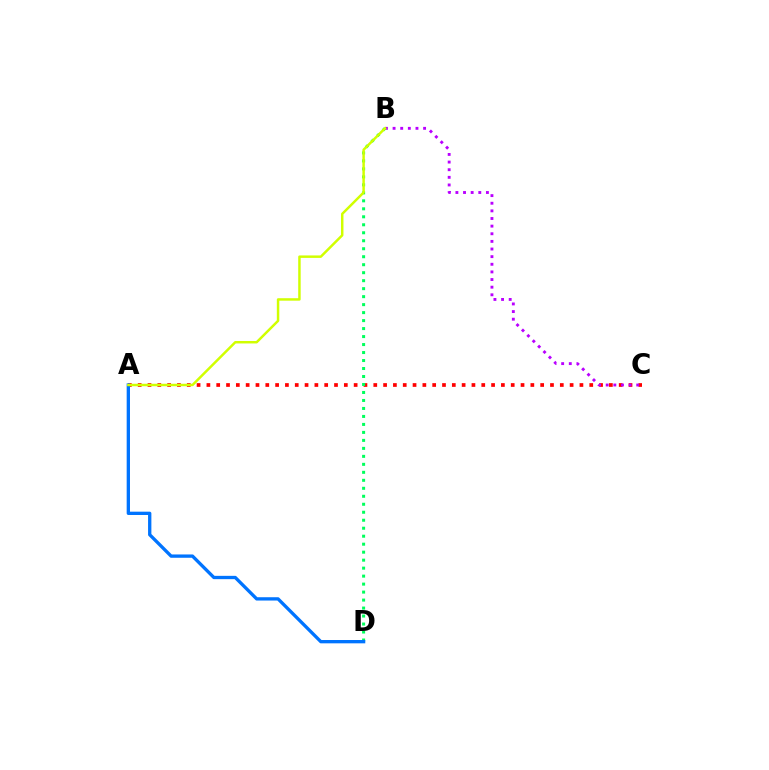{('A', 'C'): [{'color': '#ff0000', 'line_style': 'dotted', 'thickness': 2.67}], ('B', 'C'): [{'color': '#b900ff', 'line_style': 'dotted', 'thickness': 2.07}], ('B', 'D'): [{'color': '#00ff5c', 'line_style': 'dotted', 'thickness': 2.17}], ('A', 'D'): [{'color': '#0074ff', 'line_style': 'solid', 'thickness': 2.39}], ('A', 'B'): [{'color': '#d1ff00', 'line_style': 'solid', 'thickness': 1.78}]}